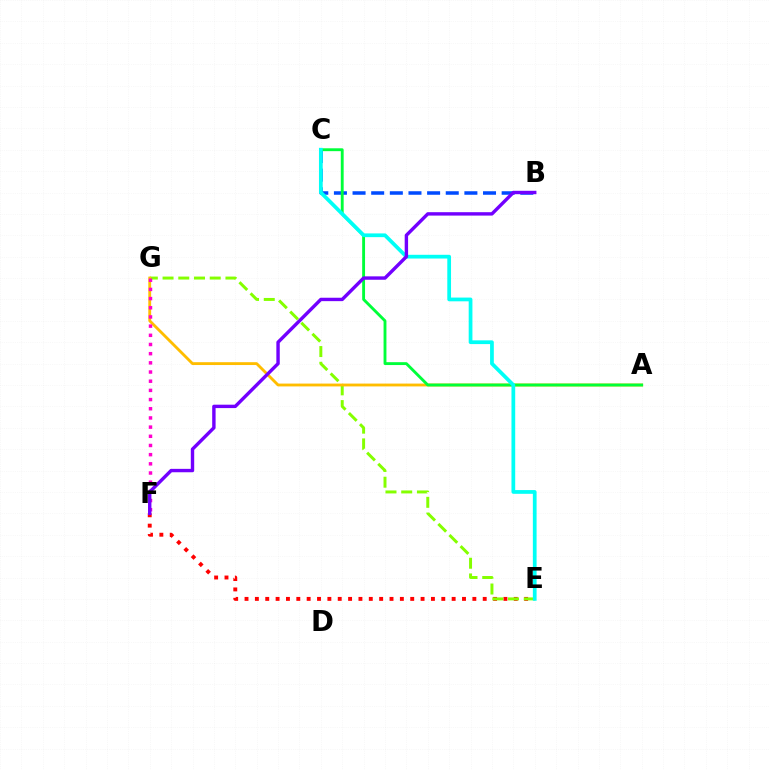{('E', 'F'): [{'color': '#ff0000', 'line_style': 'dotted', 'thickness': 2.81}], ('E', 'G'): [{'color': '#84ff00', 'line_style': 'dashed', 'thickness': 2.14}], ('A', 'G'): [{'color': '#ffbd00', 'line_style': 'solid', 'thickness': 2.05}], ('B', 'C'): [{'color': '#004bff', 'line_style': 'dashed', 'thickness': 2.53}], ('A', 'C'): [{'color': '#00ff39', 'line_style': 'solid', 'thickness': 2.07}], ('F', 'G'): [{'color': '#ff00cf', 'line_style': 'dotted', 'thickness': 2.49}], ('C', 'E'): [{'color': '#00fff6', 'line_style': 'solid', 'thickness': 2.69}], ('B', 'F'): [{'color': '#7200ff', 'line_style': 'solid', 'thickness': 2.45}]}